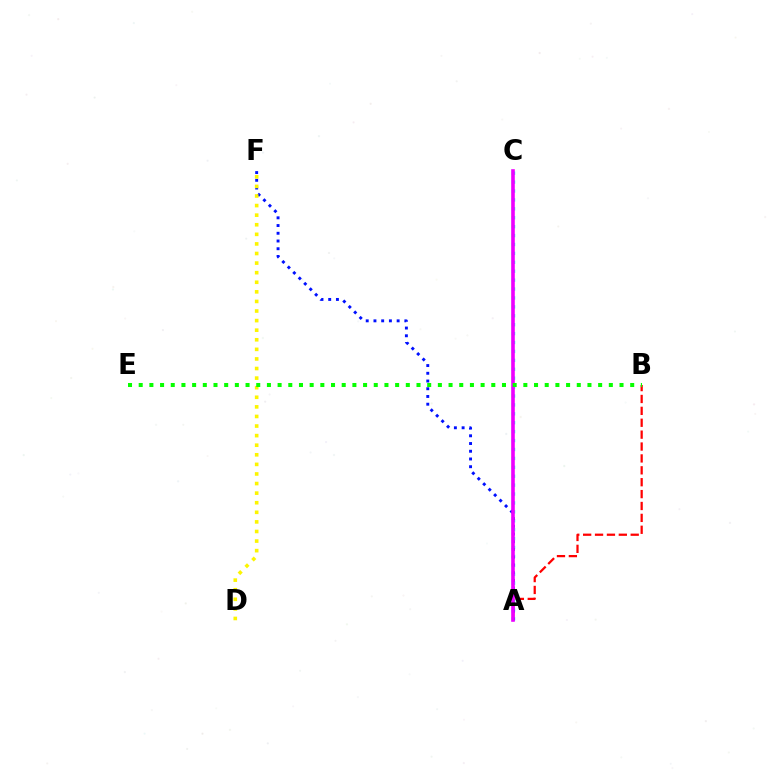{('A', 'B'): [{'color': '#ff0000', 'line_style': 'dashed', 'thickness': 1.62}], ('A', 'C'): [{'color': '#00fff6', 'line_style': 'dotted', 'thickness': 2.42}, {'color': '#ee00ff', 'line_style': 'solid', 'thickness': 2.6}], ('A', 'F'): [{'color': '#0010ff', 'line_style': 'dotted', 'thickness': 2.1}], ('D', 'F'): [{'color': '#fcf500', 'line_style': 'dotted', 'thickness': 2.6}], ('B', 'E'): [{'color': '#08ff00', 'line_style': 'dotted', 'thickness': 2.9}]}